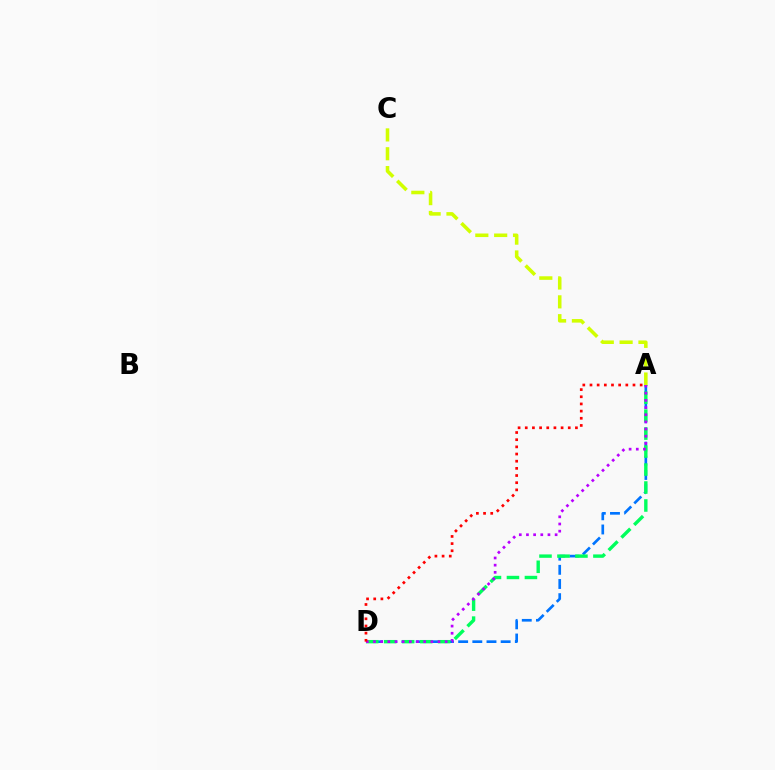{('A', 'D'): [{'color': '#0074ff', 'line_style': 'dashed', 'thickness': 1.92}, {'color': '#00ff5c', 'line_style': 'dashed', 'thickness': 2.44}, {'color': '#b900ff', 'line_style': 'dotted', 'thickness': 1.95}, {'color': '#ff0000', 'line_style': 'dotted', 'thickness': 1.95}], ('A', 'C'): [{'color': '#d1ff00', 'line_style': 'dashed', 'thickness': 2.56}]}